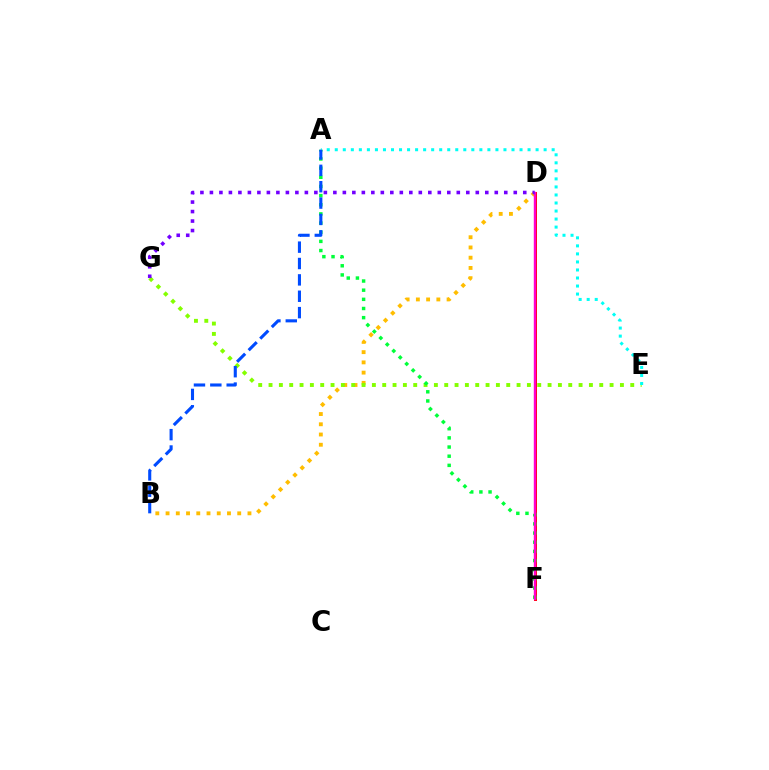{('D', 'F'): [{'color': '#ff0000', 'line_style': 'solid', 'thickness': 2.13}, {'color': '#ff00cf', 'line_style': 'solid', 'thickness': 1.74}], ('B', 'D'): [{'color': '#ffbd00', 'line_style': 'dotted', 'thickness': 2.78}], ('E', 'G'): [{'color': '#84ff00', 'line_style': 'dotted', 'thickness': 2.81}], ('A', 'F'): [{'color': '#00ff39', 'line_style': 'dotted', 'thickness': 2.49}], ('A', 'E'): [{'color': '#00fff6', 'line_style': 'dotted', 'thickness': 2.18}], ('A', 'B'): [{'color': '#004bff', 'line_style': 'dashed', 'thickness': 2.22}], ('D', 'G'): [{'color': '#7200ff', 'line_style': 'dotted', 'thickness': 2.58}]}